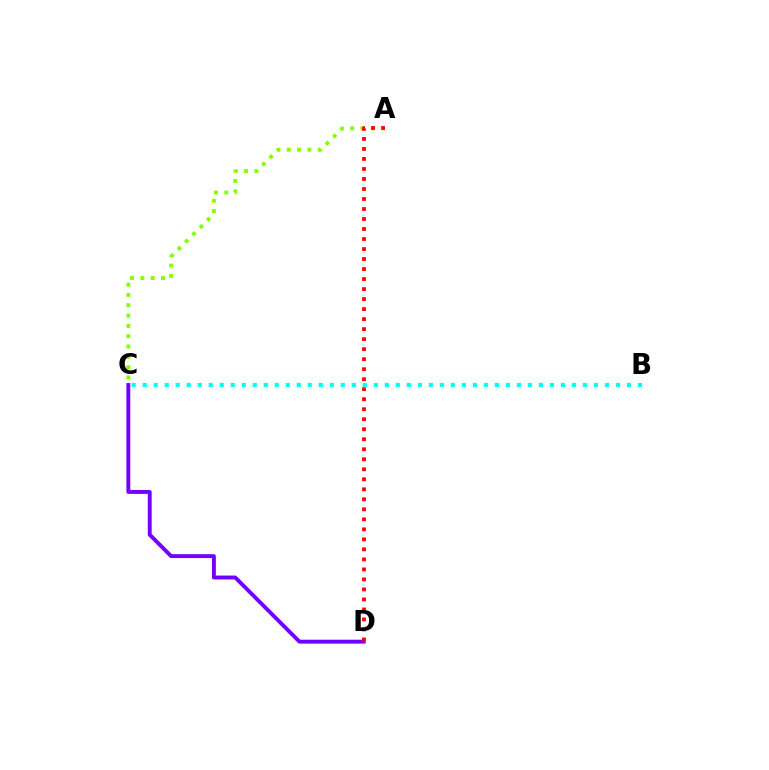{('A', 'C'): [{'color': '#84ff00', 'line_style': 'dotted', 'thickness': 2.8}], ('C', 'D'): [{'color': '#7200ff', 'line_style': 'solid', 'thickness': 2.8}], ('B', 'C'): [{'color': '#00fff6', 'line_style': 'dotted', 'thickness': 2.99}], ('A', 'D'): [{'color': '#ff0000', 'line_style': 'dotted', 'thickness': 2.72}]}